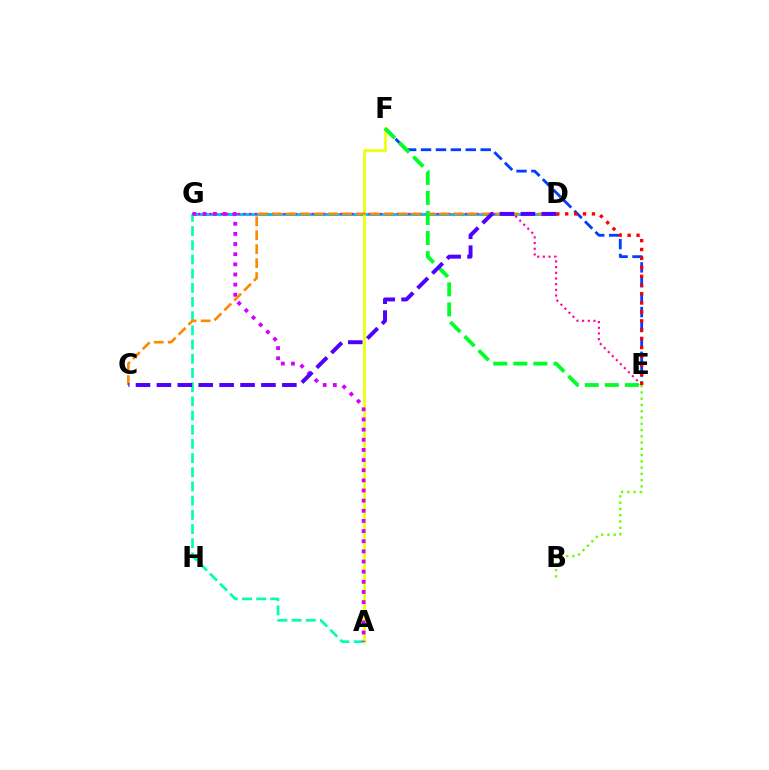{('D', 'G'): [{'color': '#00c7ff', 'line_style': 'solid', 'thickness': 2.17}], ('E', 'F'): [{'color': '#003fff', 'line_style': 'dashed', 'thickness': 2.02}, {'color': '#00ff27', 'line_style': 'dashed', 'thickness': 2.73}], ('A', 'F'): [{'color': '#eeff00', 'line_style': 'solid', 'thickness': 1.89}], ('A', 'G'): [{'color': '#00ffaf', 'line_style': 'dashed', 'thickness': 1.93}, {'color': '#d600ff', 'line_style': 'dotted', 'thickness': 2.76}], ('E', 'G'): [{'color': '#ff00a0', 'line_style': 'dotted', 'thickness': 1.54}], ('B', 'E'): [{'color': '#66ff00', 'line_style': 'dotted', 'thickness': 1.7}], ('D', 'E'): [{'color': '#ff0000', 'line_style': 'dotted', 'thickness': 2.42}], ('C', 'D'): [{'color': '#ff8800', 'line_style': 'dashed', 'thickness': 1.89}, {'color': '#4f00ff', 'line_style': 'dashed', 'thickness': 2.84}]}